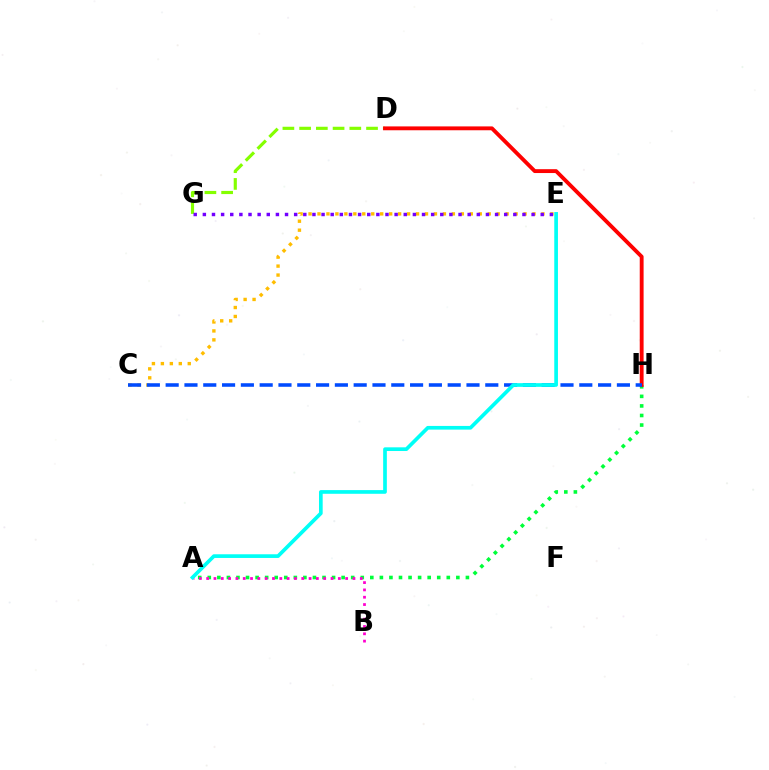{('A', 'H'): [{'color': '#00ff39', 'line_style': 'dotted', 'thickness': 2.6}], ('D', 'G'): [{'color': '#84ff00', 'line_style': 'dashed', 'thickness': 2.27}], ('A', 'B'): [{'color': '#ff00cf', 'line_style': 'dotted', 'thickness': 1.99}], ('C', 'E'): [{'color': '#ffbd00', 'line_style': 'dotted', 'thickness': 2.43}], ('D', 'H'): [{'color': '#ff0000', 'line_style': 'solid', 'thickness': 2.78}], ('C', 'H'): [{'color': '#004bff', 'line_style': 'dashed', 'thickness': 2.55}], ('A', 'E'): [{'color': '#00fff6', 'line_style': 'solid', 'thickness': 2.65}], ('E', 'G'): [{'color': '#7200ff', 'line_style': 'dotted', 'thickness': 2.48}]}